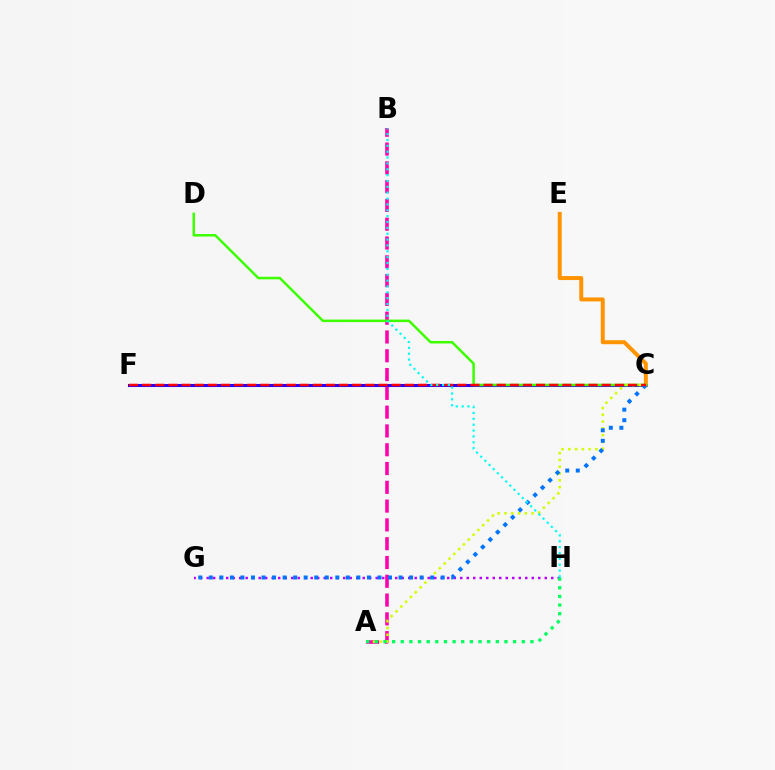{('C', 'F'): [{'color': '#2500ff', 'line_style': 'solid', 'thickness': 2.19}, {'color': '#ff0000', 'line_style': 'dashed', 'thickness': 1.78}], ('C', 'E'): [{'color': '#ff9400', 'line_style': 'solid', 'thickness': 2.87}], ('A', 'B'): [{'color': '#ff00ac', 'line_style': 'dashed', 'thickness': 2.55}], ('C', 'D'): [{'color': '#3dff00', 'line_style': 'solid', 'thickness': 1.81}], ('A', 'C'): [{'color': '#d1ff00', 'line_style': 'dotted', 'thickness': 1.84}], ('G', 'H'): [{'color': '#b900ff', 'line_style': 'dotted', 'thickness': 1.77}], ('C', 'G'): [{'color': '#0074ff', 'line_style': 'dotted', 'thickness': 2.86}], ('A', 'H'): [{'color': '#00ff5c', 'line_style': 'dotted', 'thickness': 2.35}], ('B', 'H'): [{'color': '#00fff6', 'line_style': 'dotted', 'thickness': 1.59}]}